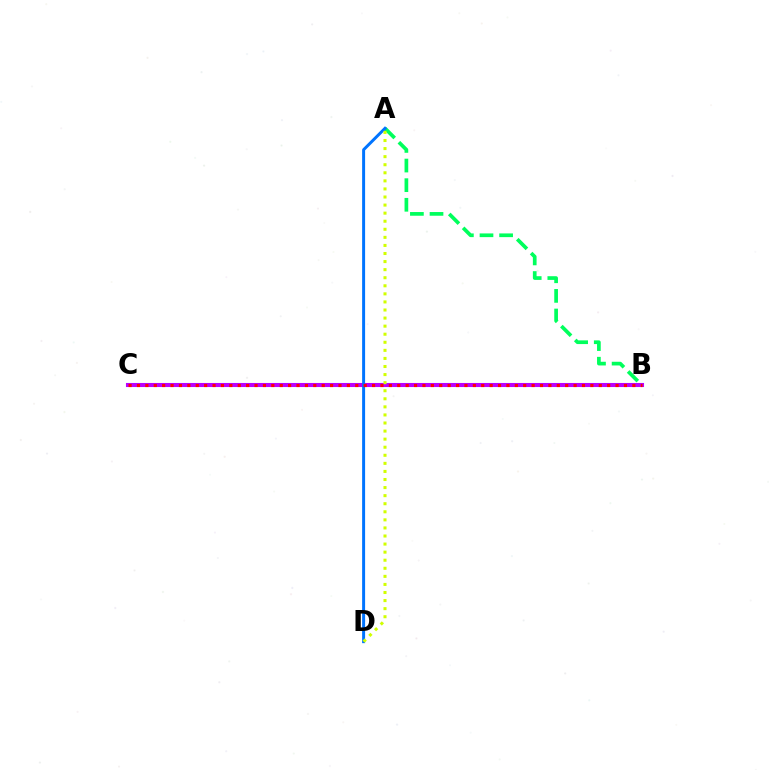{('B', 'C'): [{'color': '#b900ff', 'line_style': 'solid', 'thickness': 2.93}, {'color': '#ff0000', 'line_style': 'dotted', 'thickness': 2.28}], ('A', 'B'): [{'color': '#00ff5c', 'line_style': 'dashed', 'thickness': 2.66}], ('A', 'D'): [{'color': '#0074ff', 'line_style': 'solid', 'thickness': 2.14}, {'color': '#d1ff00', 'line_style': 'dotted', 'thickness': 2.19}]}